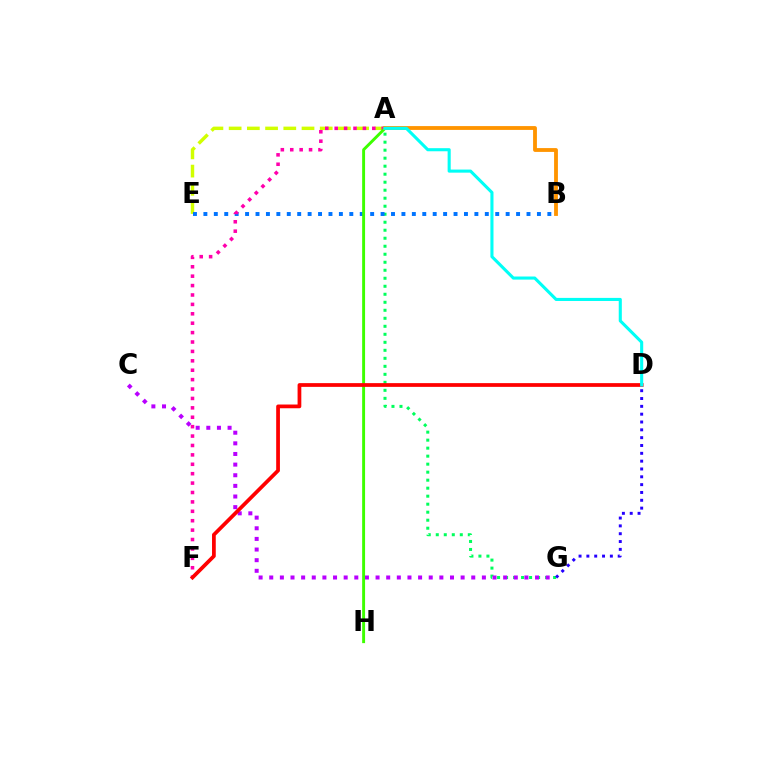{('A', 'E'): [{'color': '#d1ff00', 'line_style': 'dashed', 'thickness': 2.47}], ('A', 'G'): [{'color': '#00ff5c', 'line_style': 'dotted', 'thickness': 2.18}], ('C', 'G'): [{'color': '#b900ff', 'line_style': 'dotted', 'thickness': 2.89}], ('D', 'G'): [{'color': '#2500ff', 'line_style': 'dotted', 'thickness': 2.13}], ('B', 'E'): [{'color': '#0074ff', 'line_style': 'dotted', 'thickness': 2.83}], ('A', 'F'): [{'color': '#ff00ac', 'line_style': 'dotted', 'thickness': 2.56}], ('A', 'H'): [{'color': '#3dff00', 'line_style': 'solid', 'thickness': 2.1}], ('A', 'B'): [{'color': '#ff9400', 'line_style': 'solid', 'thickness': 2.76}], ('D', 'F'): [{'color': '#ff0000', 'line_style': 'solid', 'thickness': 2.69}], ('A', 'D'): [{'color': '#00fff6', 'line_style': 'solid', 'thickness': 2.23}]}